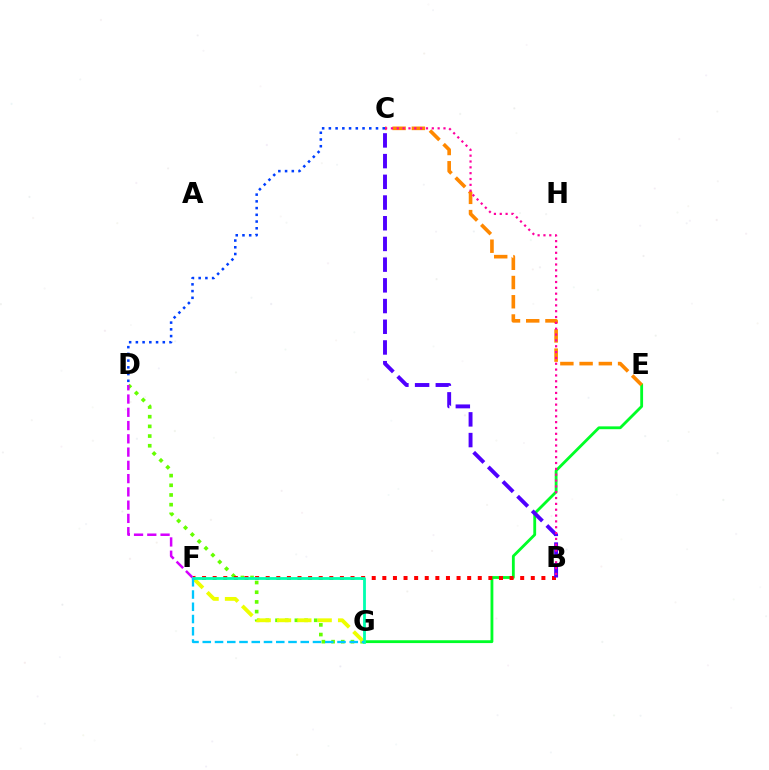{('D', 'G'): [{'color': '#66ff00', 'line_style': 'dotted', 'thickness': 2.63}], ('E', 'G'): [{'color': '#00ff27', 'line_style': 'solid', 'thickness': 2.03}], ('D', 'F'): [{'color': '#d600ff', 'line_style': 'dashed', 'thickness': 1.8}], ('C', 'E'): [{'color': '#ff8800', 'line_style': 'dashed', 'thickness': 2.61}], ('F', 'G'): [{'color': '#eeff00', 'line_style': 'dashed', 'thickness': 2.76}, {'color': '#00ffaf', 'line_style': 'solid', 'thickness': 2.02}, {'color': '#00c7ff', 'line_style': 'dashed', 'thickness': 1.66}], ('B', 'F'): [{'color': '#ff0000', 'line_style': 'dotted', 'thickness': 2.88}], ('B', 'C'): [{'color': '#4f00ff', 'line_style': 'dashed', 'thickness': 2.81}, {'color': '#ff00a0', 'line_style': 'dotted', 'thickness': 1.59}], ('C', 'D'): [{'color': '#003fff', 'line_style': 'dotted', 'thickness': 1.83}]}